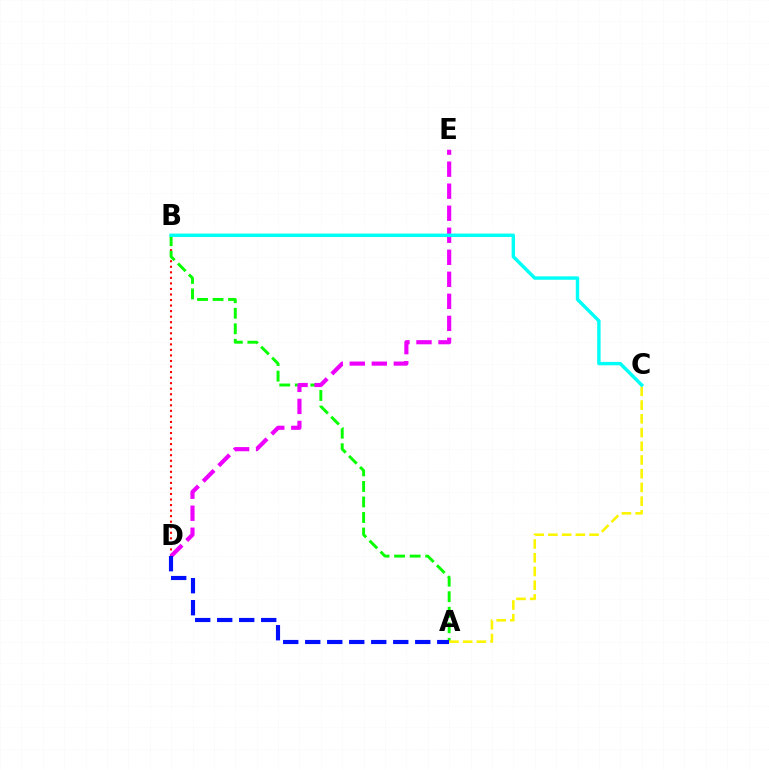{('B', 'D'): [{'color': '#ff0000', 'line_style': 'dotted', 'thickness': 1.51}], ('A', 'B'): [{'color': '#08ff00', 'line_style': 'dashed', 'thickness': 2.11}], ('A', 'C'): [{'color': '#fcf500', 'line_style': 'dashed', 'thickness': 1.86}], ('D', 'E'): [{'color': '#ee00ff', 'line_style': 'dashed', 'thickness': 2.99}], ('A', 'D'): [{'color': '#0010ff', 'line_style': 'dashed', 'thickness': 2.99}], ('B', 'C'): [{'color': '#00fff6', 'line_style': 'solid', 'thickness': 2.45}]}